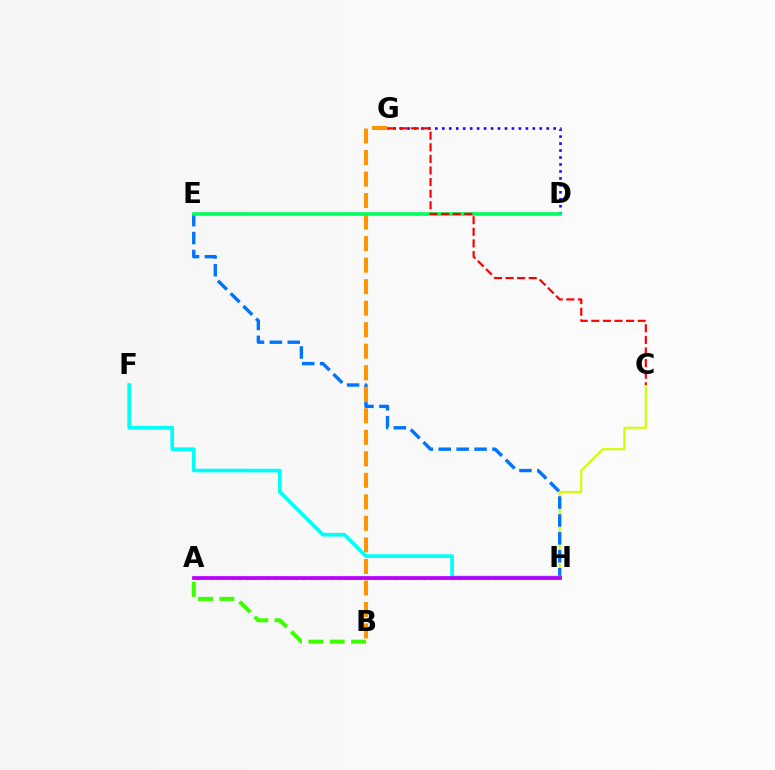{('D', 'G'): [{'color': '#2500ff', 'line_style': 'dotted', 'thickness': 1.89}], ('C', 'H'): [{'color': '#d1ff00', 'line_style': 'solid', 'thickness': 1.53}], ('E', 'H'): [{'color': '#0074ff', 'line_style': 'dashed', 'thickness': 2.43}], ('B', 'G'): [{'color': '#ff9400', 'line_style': 'dashed', 'thickness': 2.92}], ('F', 'H'): [{'color': '#00fff6', 'line_style': 'solid', 'thickness': 2.65}], ('D', 'E'): [{'color': '#00ff5c', 'line_style': 'solid', 'thickness': 2.6}], ('A', 'B'): [{'color': '#3dff00', 'line_style': 'dashed', 'thickness': 2.9}], ('C', 'G'): [{'color': '#ff0000', 'line_style': 'dashed', 'thickness': 1.58}], ('A', 'H'): [{'color': '#ff00ac', 'line_style': 'dotted', 'thickness': 1.93}, {'color': '#b900ff', 'line_style': 'solid', 'thickness': 2.68}]}